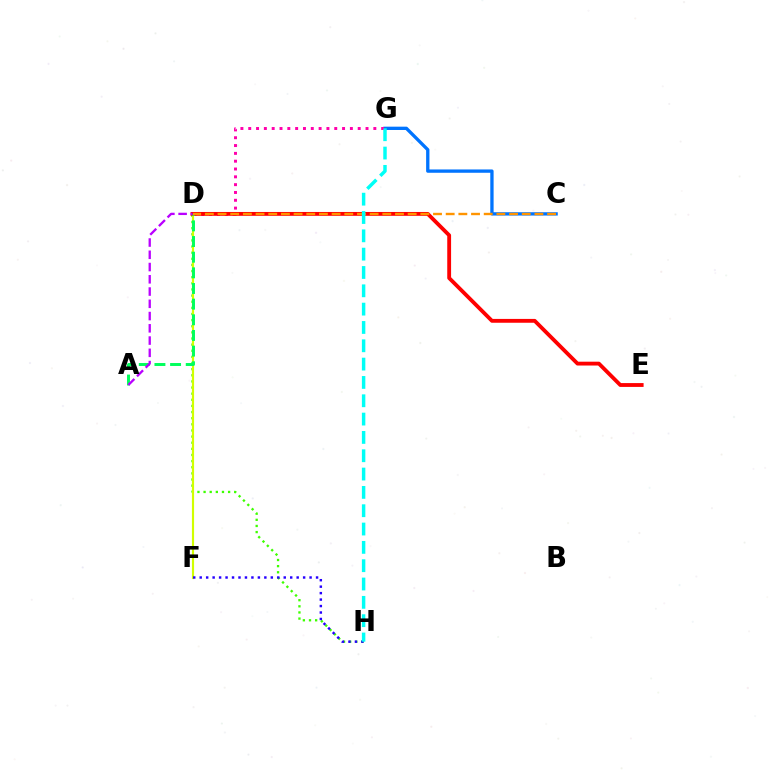{('D', 'H'): [{'color': '#3dff00', 'line_style': 'dotted', 'thickness': 1.67}], ('C', 'G'): [{'color': '#0074ff', 'line_style': 'solid', 'thickness': 2.39}], ('D', 'F'): [{'color': '#d1ff00', 'line_style': 'solid', 'thickness': 1.55}], ('D', 'G'): [{'color': '#ff00ac', 'line_style': 'dotted', 'thickness': 2.12}], ('D', 'E'): [{'color': '#ff0000', 'line_style': 'solid', 'thickness': 2.76}], ('A', 'D'): [{'color': '#00ff5c', 'line_style': 'dashed', 'thickness': 2.13}, {'color': '#b900ff', 'line_style': 'dashed', 'thickness': 1.66}], ('C', 'D'): [{'color': '#ff9400', 'line_style': 'dashed', 'thickness': 1.72}], ('F', 'H'): [{'color': '#2500ff', 'line_style': 'dotted', 'thickness': 1.76}], ('G', 'H'): [{'color': '#00fff6', 'line_style': 'dashed', 'thickness': 2.49}]}